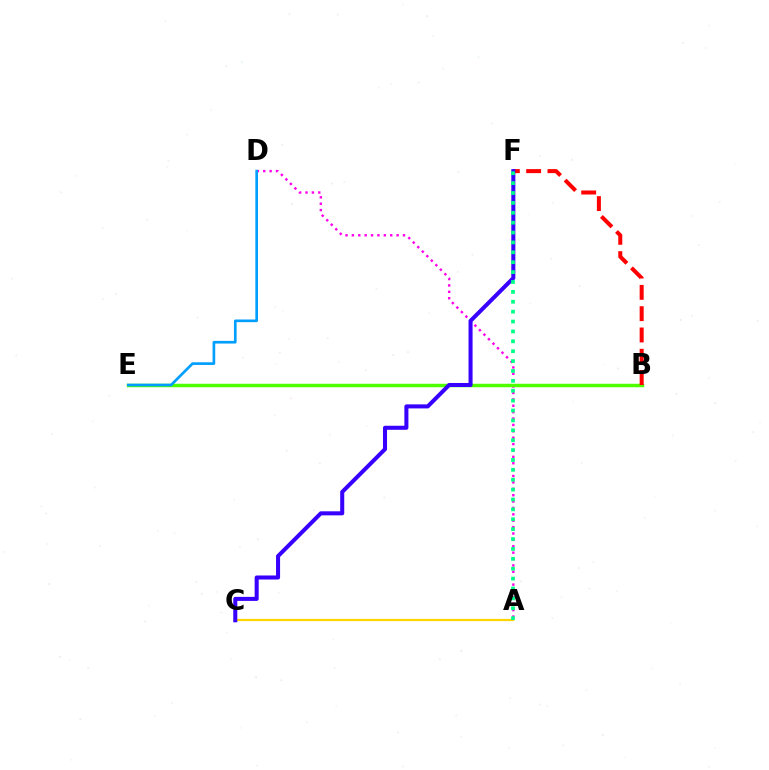{('A', 'C'): [{'color': '#ffd500', 'line_style': 'solid', 'thickness': 1.63}], ('A', 'D'): [{'color': '#ff00ed', 'line_style': 'dotted', 'thickness': 1.74}], ('B', 'E'): [{'color': '#4fff00', 'line_style': 'solid', 'thickness': 2.49}], ('B', 'F'): [{'color': '#ff0000', 'line_style': 'dashed', 'thickness': 2.89}], ('C', 'F'): [{'color': '#3700ff', 'line_style': 'solid', 'thickness': 2.91}], ('D', 'E'): [{'color': '#009eff', 'line_style': 'solid', 'thickness': 1.91}], ('A', 'F'): [{'color': '#00ff86', 'line_style': 'dotted', 'thickness': 2.69}]}